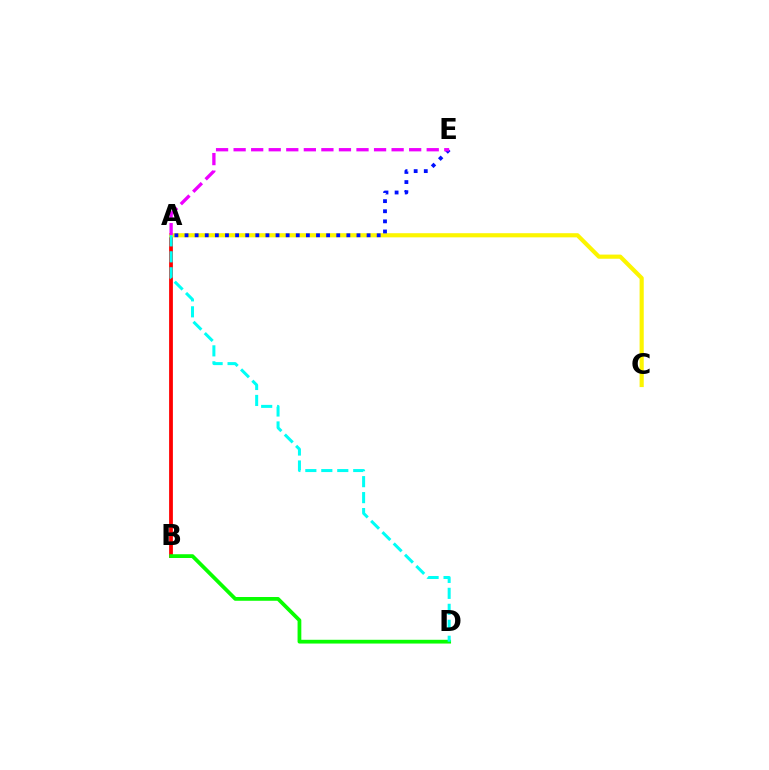{('A', 'B'): [{'color': '#ff0000', 'line_style': 'solid', 'thickness': 2.72}], ('B', 'D'): [{'color': '#08ff00', 'line_style': 'solid', 'thickness': 2.71}], ('A', 'C'): [{'color': '#fcf500', 'line_style': 'solid', 'thickness': 2.99}], ('A', 'E'): [{'color': '#0010ff', 'line_style': 'dotted', 'thickness': 2.75}, {'color': '#ee00ff', 'line_style': 'dashed', 'thickness': 2.38}], ('A', 'D'): [{'color': '#00fff6', 'line_style': 'dashed', 'thickness': 2.17}]}